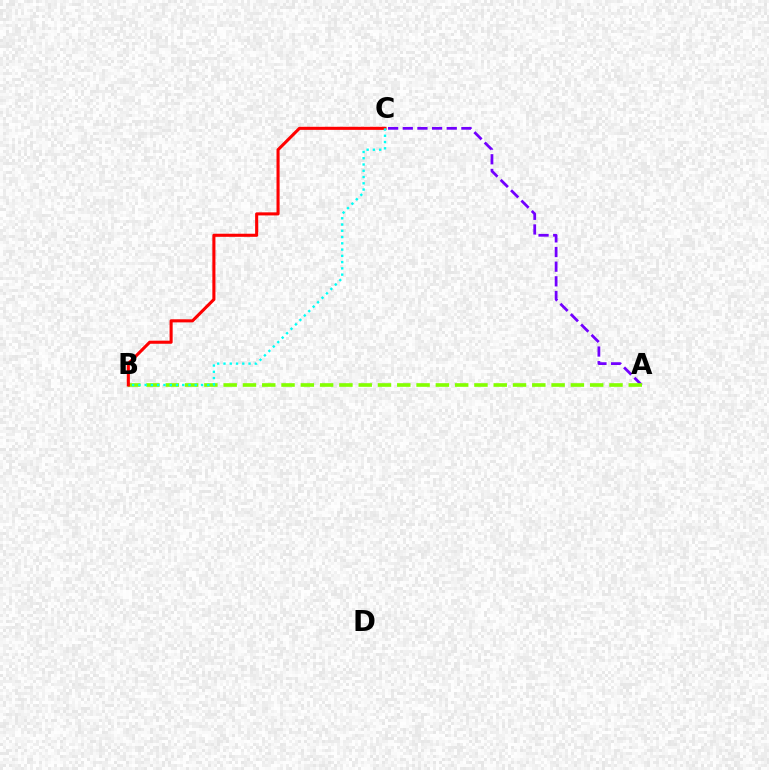{('A', 'C'): [{'color': '#7200ff', 'line_style': 'dashed', 'thickness': 1.99}], ('A', 'B'): [{'color': '#84ff00', 'line_style': 'dashed', 'thickness': 2.62}], ('B', 'C'): [{'color': '#ff0000', 'line_style': 'solid', 'thickness': 2.22}, {'color': '#00fff6', 'line_style': 'dotted', 'thickness': 1.7}]}